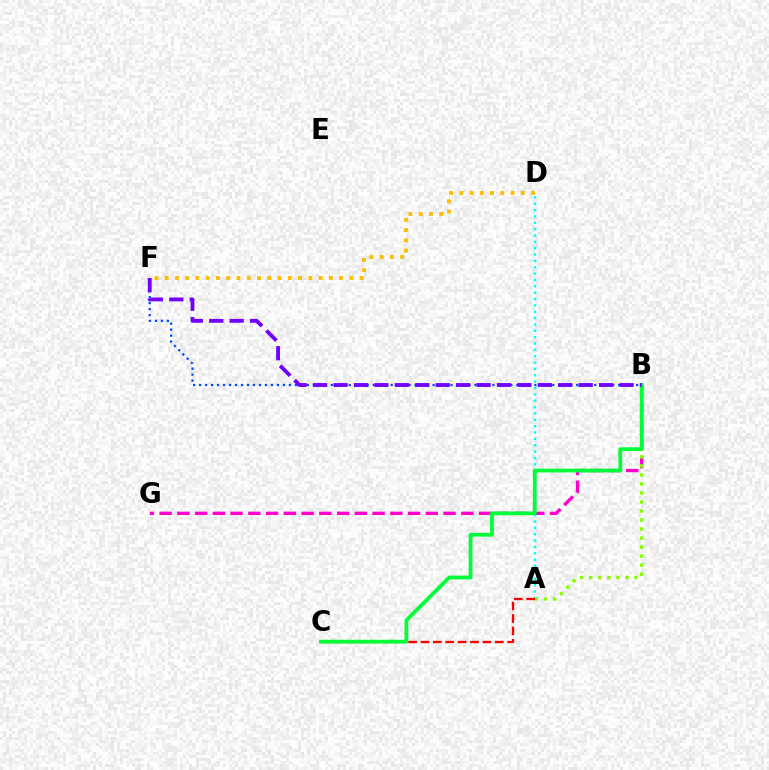{('B', 'G'): [{'color': '#ff00cf', 'line_style': 'dashed', 'thickness': 2.41}], ('B', 'F'): [{'color': '#004bff', 'line_style': 'dotted', 'thickness': 1.63}, {'color': '#7200ff', 'line_style': 'dashed', 'thickness': 2.78}], ('A', 'D'): [{'color': '#00fff6', 'line_style': 'dotted', 'thickness': 1.73}], ('A', 'B'): [{'color': '#84ff00', 'line_style': 'dotted', 'thickness': 2.45}], ('A', 'C'): [{'color': '#ff0000', 'line_style': 'dashed', 'thickness': 1.68}], ('B', 'C'): [{'color': '#00ff39', 'line_style': 'solid', 'thickness': 2.73}], ('D', 'F'): [{'color': '#ffbd00', 'line_style': 'dotted', 'thickness': 2.79}]}